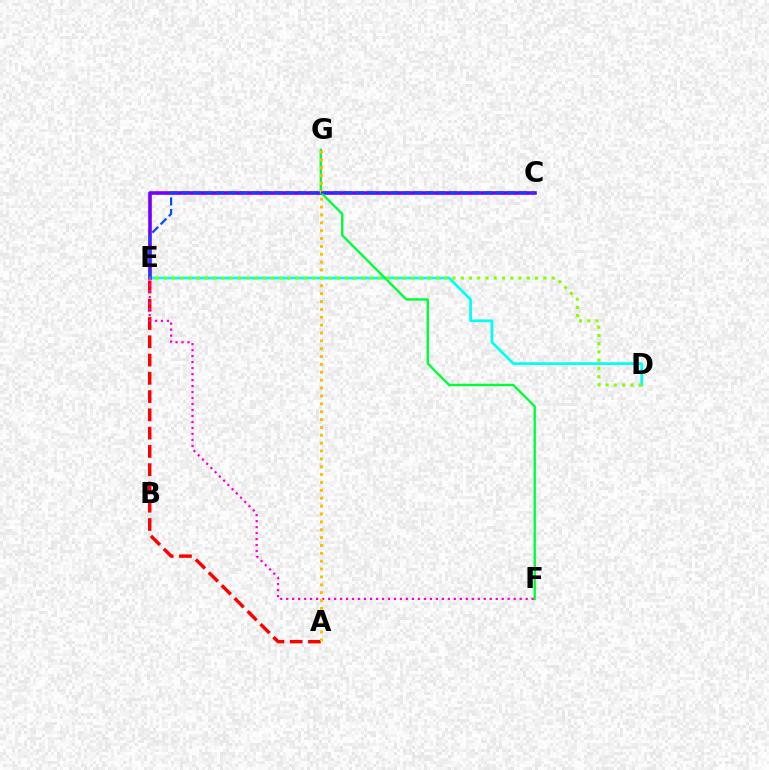{('A', 'E'): [{'color': '#ff0000', 'line_style': 'dashed', 'thickness': 2.48}], ('D', 'E'): [{'color': '#00fff6', 'line_style': 'solid', 'thickness': 1.96}, {'color': '#84ff00', 'line_style': 'dotted', 'thickness': 2.24}], ('C', 'E'): [{'color': '#7200ff', 'line_style': 'solid', 'thickness': 2.6}, {'color': '#004bff', 'line_style': 'dashed', 'thickness': 1.58}], ('F', 'G'): [{'color': '#00ff39', 'line_style': 'solid', 'thickness': 1.72}], ('E', 'F'): [{'color': '#ff00cf', 'line_style': 'dotted', 'thickness': 1.63}], ('A', 'G'): [{'color': '#ffbd00', 'line_style': 'dotted', 'thickness': 2.14}]}